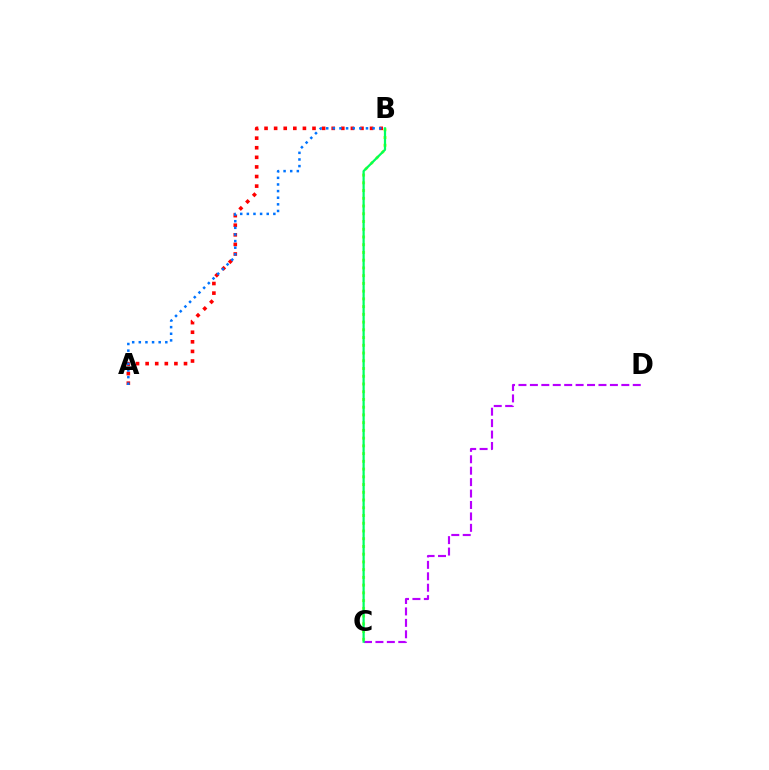{('A', 'B'): [{'color': '#ff0000', 'line_style': 'dotted', 'thickness': 2.61}, {'color': '#0074ff', 'line_style': 'dotted', 'thickness': 1.8}], ('C', 'D'): [{'color': '#b900ff', 'line_style': 'dashed', 'thickness': 1.55}], ('B', 'C'): [{'color': '#d1ff00', 'line_style': 'dotted', 'thickness': 2.1}, {'color': '#00ff5c', 'line_style': 'solid', 'thickness': 1.61}]}